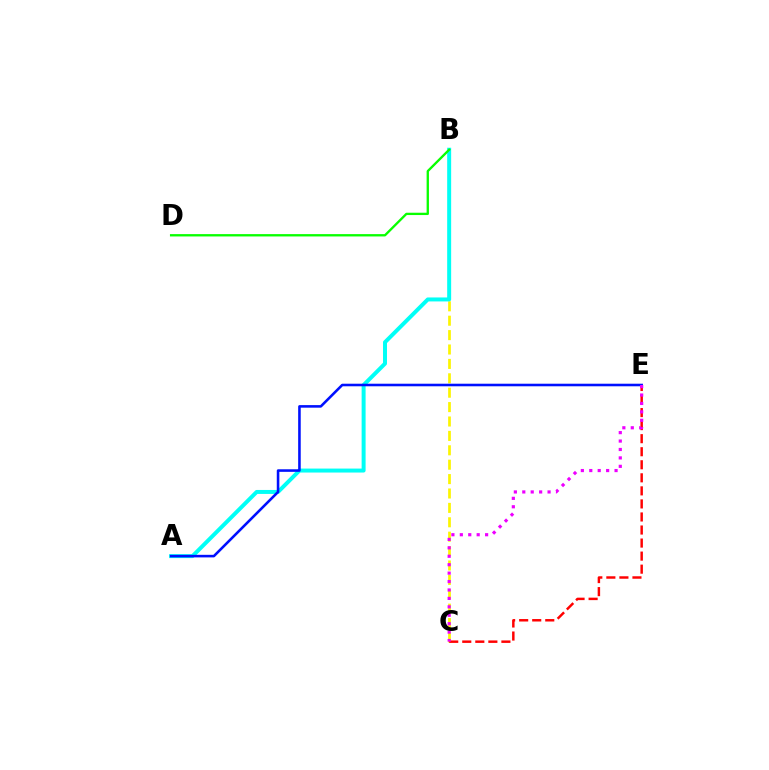{('B', 'C'): [{'color': '#fcf500', 'line_style': 'dashed', 'thickness': 1.96}], ('C', 'E'): [{'color': '#ff0000', 'line_style': 'dashed', 'thickness': 1.77}, {'color': '#ee00ff', 'line_style': 'dotted', 'thickness': 2.29}], ('A', 'B'): [{'color': '#00fff6', 'line_style': 'solid', 'thickness': 2.86}], ('A', 'E'): [{'color': '#0010ff', 'line_style': 'solid', 'thickness': 1.85}], ('B', 'D'): [{'color': '#08ff00', 'line_style': 'solid', 'thickness': 1.68}]}